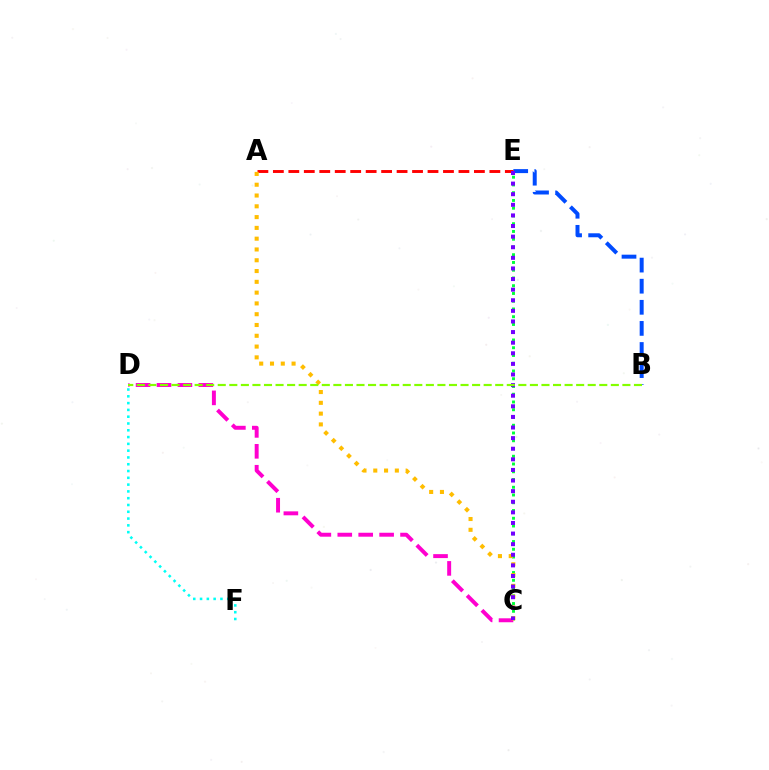{('B', 'E'): [{'color': '#004bff', 'line_style': 'dashed', 'thickness': 2.87}], ('C', 'E'): [{'color': '#00ff39', 'line_style': 'dotted', 'thickness': 2.11}, {'color': '#7200ff', 'line_style': 'dotted', 'thickness': 2.88}], ('A', 'E'): [{'color': '#ff0000', 'line_style': 'dashed', 'thickness': 2.1}], ('C', 'D'): [{'color': '#ff00cf', 'line_style': 'dashed', 'thickness': 2.84}], ('A', 'C'): [{'color': '#ffbd00', 'line_style': 'dotted', 'thickness': 2.93}], ('D', 'F'): [{'color': '#00fff6', 'line_style': 'dotted', 'thickness': 1.85}], ('B', 'D'): [{'color': '#84ff00', 'line_style': 'dashed', 'thickness': 1.57}]}